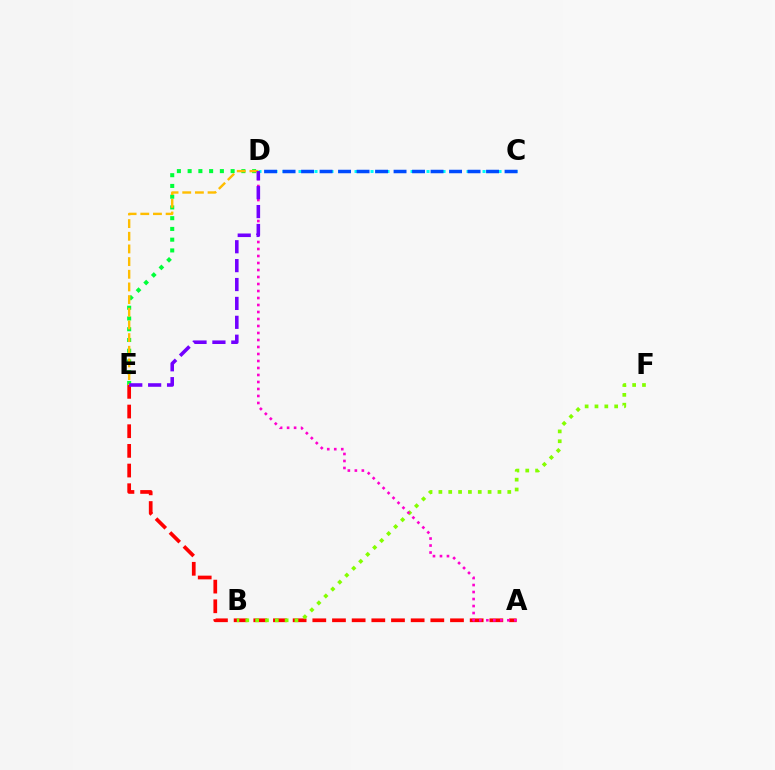{('D', 'E'): [{'color': '#00ff39', 'line_style': 'dotted', 'thickness': 2.92}, {'color': '#ffbd00', 'line_style': 'dashed', 'thickness': 1.72}, {'color': '#7200ff', 'line_style': 'dashed', 'thickness': 2.57}], ('A', 'E'): [{'color': '#ff0000', 'line_style': 'dashed', 'thickness': 2.67}], ('C', 'D'): [{'color': '#00fff6', 'line_style': 'dotted', 'thickness': 2.17}, {'color': '#004bff', 'line_style': 'dashed', 'thickness': 2.51}], ('B', 'F'): [{'color': '#84ff00', 'line_style': 'dotted', 'thickness': 2.67}], ('A', 'D'): [{'color': '#ff00cf', 'line_style': 'dotted', 'thickness': 1.9}]}